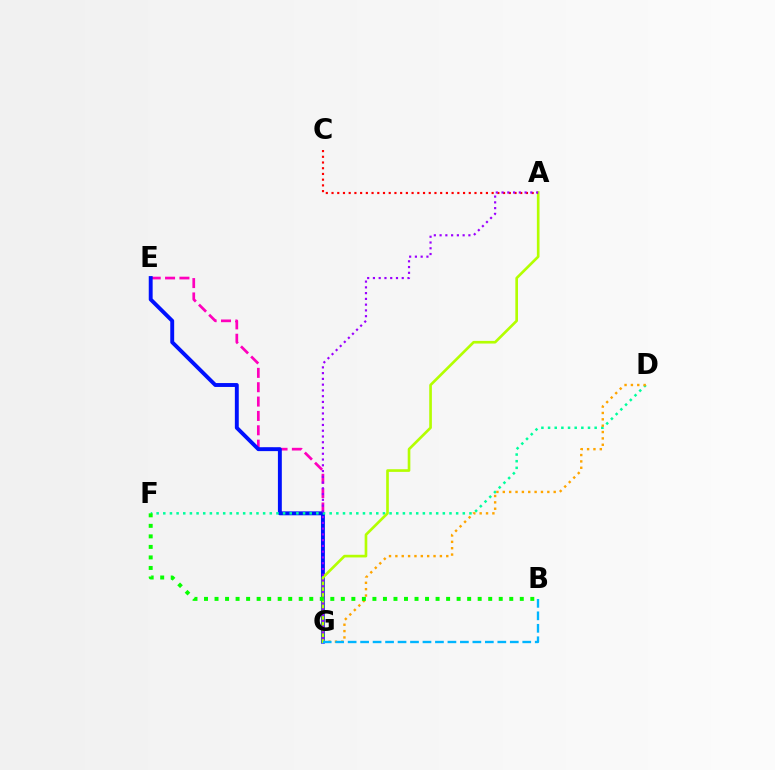{('E', 'G'): [{'color': '#ff00bd', 'line_style': 'dashed', 'thickness': 1.95}, {'color': '#0010ff', 'line_style': 'solid', 'thickness': 2.81}], ('D', 'F'): [{'color': '#00ff9d', 'line_style': 'dotted', 'thickness': 1.81}], ('D', 'G'): [{'color': '#ffa500', 'line_style': 'dotted', 'thickness': 1.73}], ('A', 'G'): [{'color': '#b3ff00', 'line_style': 'solid', 'thickness': 1.91}, {'color': '#9b00ff', 'line_style': 'dotted', 'thickness': 1.56}], ('A', 'C'): [{'color': '#ff0000', 'line_style': 'dotted', 'thickness': 1.55}], ('B', 'G'): [{'color': '#00b5ff', 'line_style': 'dashed', 'thickness': 1.69}], ('B', 'F'): [{'color': '#08ff00', 'line_style': 'dotted', 'thickness': 2.86}]}